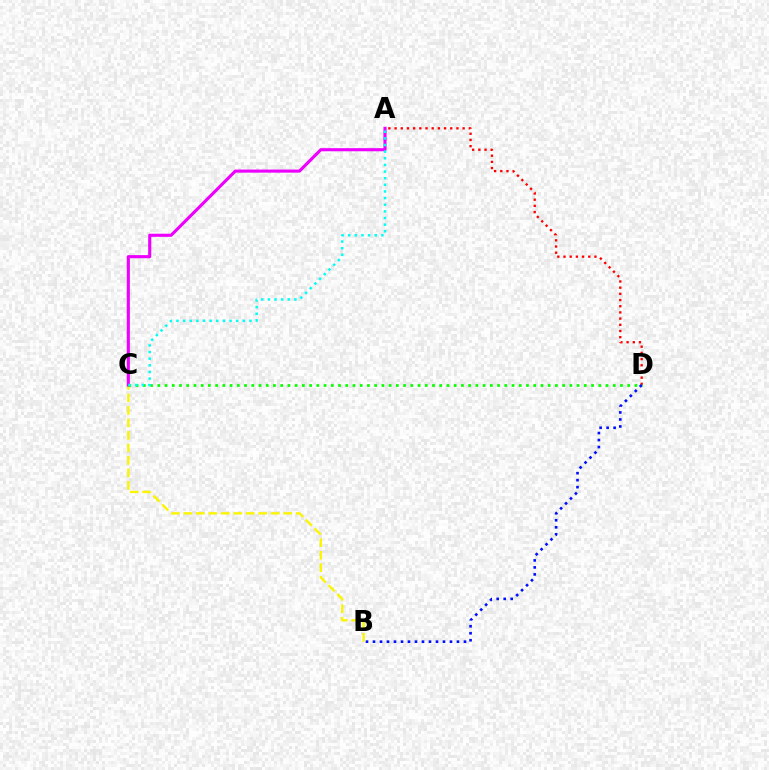{('B', 'C'): [{'color': '#fcf500', 'line_style': 'dashed', 'thickness': 1.7}], ('A', 'D'): [{'color': '#ff0000', 'line_style': 'dotted', 'thickness': 1.68}], ('A', 'C'): [{'color': '#ee00ff', 'line_style': 'solid', 'thickness': 2.24}, {'color': '#00fff6', 'line_style': 'dotted', 'thickness': 1.8}], ('C', 'D'): [{'color': '#08ff00', 'line_style': 'dotted', 'thickness': 1.96}], ('B', 'D'): [{'color': '#0010ff', 'line_style': 'dotted', 'thickness': 1.9}]}